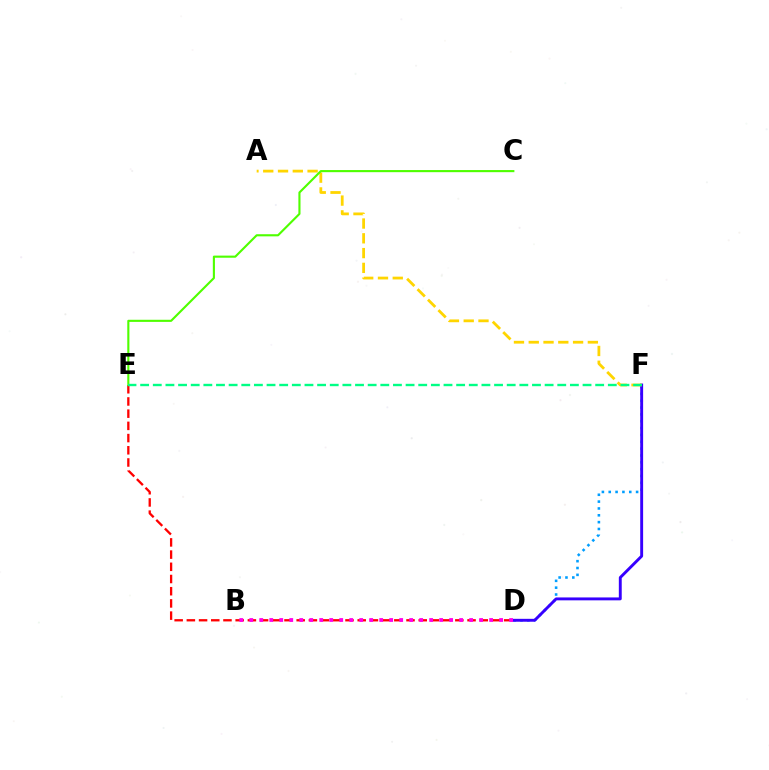{('D', 'F'): [{'color': '#009eff', 'line_style': 'dotted', 'thickness': 1.86}, {'color': '#3700ff', 'line_style': 'solid', 'thickness': 2.09}], ('D', 'E'): [{'color': '#ff0000', 'line_style': 'dashed', 'thickness': 1.66}], ('B', 'D'): [{'color': '#ff00ed', 'line_style': 'dotted', 'thickness': 2.72}], ('A', 'F'): [{'color': '#ffd500', 'line_style': 'dashed', 'thickness': 2.01}], ('C', 'E'): [{'color': '#4fff00', 'line_style': 'solid', 'thickness': 1.53}], ('E', 'F'): [{'color': '#00ff86', 'line_style': 'dashed', 'thickness': 1.72}]}